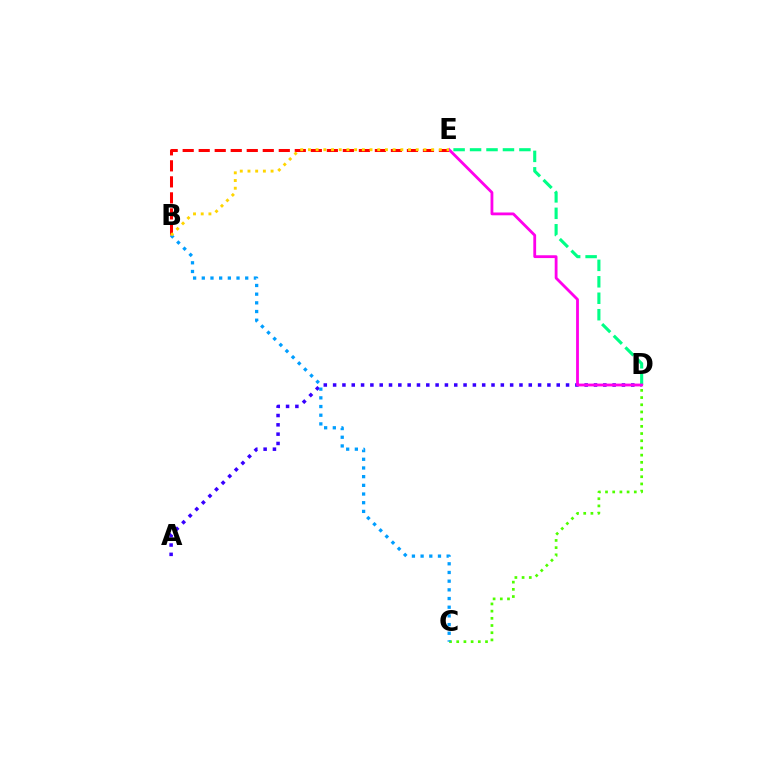{('A', 'D'): [{'color': '#3700ff', 'line_style': 'dotted', 'thickness': 2.53}], ('C', 'D'): [{'color': '#4fff00', 'line_style': 'dotted', 'thickness': 1.96}], ('B', 'E'): [{'color': '#ff0000', 'line_style': 'dashed', 'thickness': 2.18}, {'color': '#ffd500', 'line_style': 'dotted', 'thickness': 2.09}], ('D', 'E'): [{'color': '#00ff86', 'line_style': 'dashed', 'thickness': 2.24}, {'color': '#ff00ed', 'line_style': 'solid', 'thickness': 2.02}], ('B', 'C'): [{'color': '#009eff', 'line_style': 'dotted', 'thickness': 2.36}]}